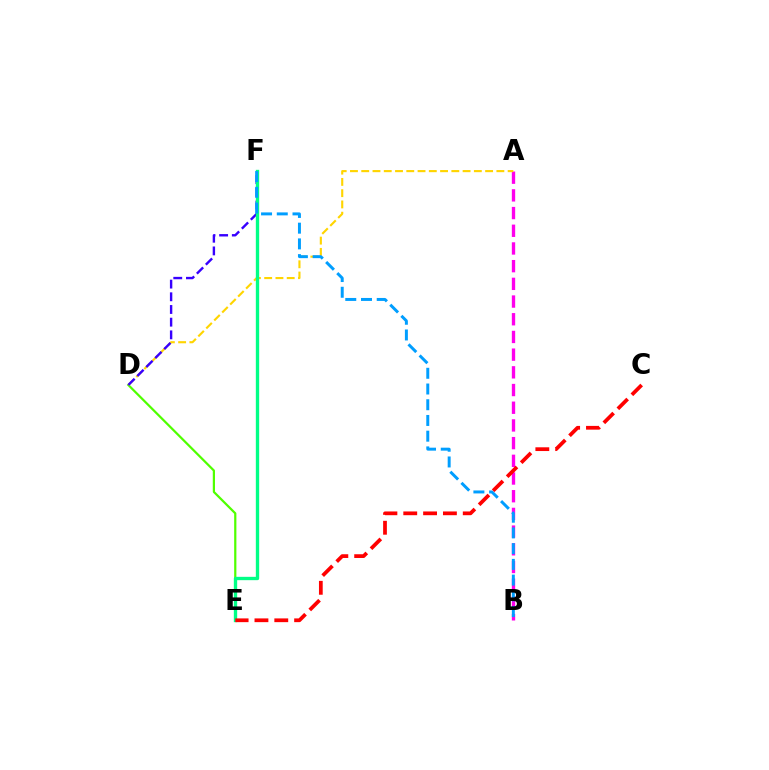{('A', 'B'): [{'color': '#ff00ed', 'line_style': 'dashed', 'thickness': 2.4}], ('D', 'E'): [{'color': '#4fff00', 'line_style': 'solid', 'thickness': 1.6}], ('A', 'D'): [{'color': '#ffd500', 'line_style': 'dashed', 'thickness': 1.53}], ('D', 'F'): [{'color': '#3700ff', 'line_style': 'dashed', 'thickness': 1.72}], ('E', 'F'): [{'color': '#00ff86', 'line_style': 'solid', 'thickness': 2.41}], ('B', 'F'): [{'color': '#009eff', 'line_style': 'dashed', 'thickness': 2.14}], ('C', 'E'): [{'color': '#ff0000', 'line_style': 'dashed', 'thickness': 2.69}]}